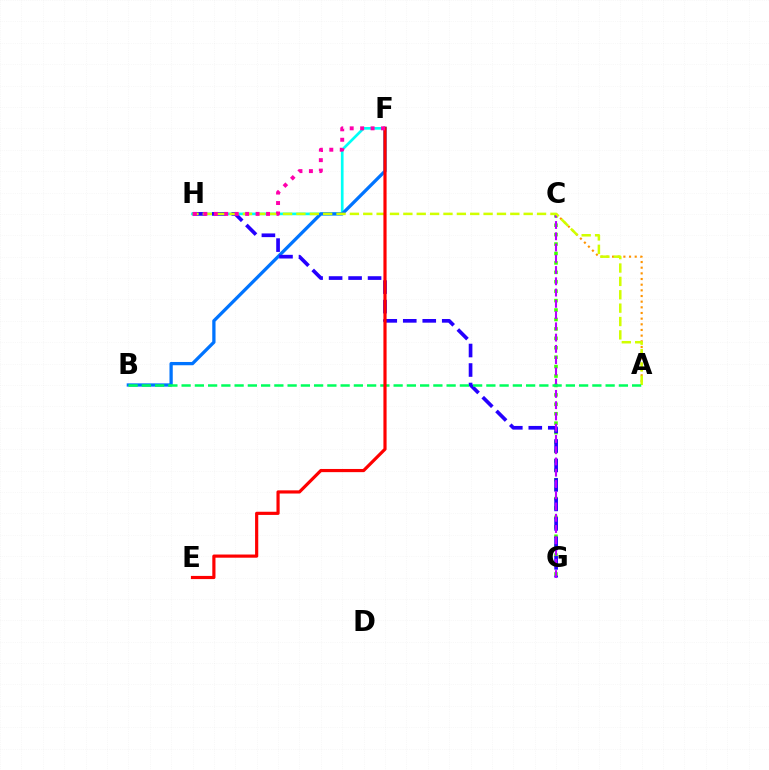{('A', 'C'): [{'color': '#ff9400', 'line_style': 'dotted', 'thickness': 1.54}], ('F', 'H'): [{'color': '#00fff6', 'line_style': 'solid', 'thickness': 1.93}, {'color': '#ff00ac', 'line_style': 'dotted', 'thickness': 2.84}], ('C', 'G'): [{'color': '#3dff00', 'line_style': 'dotted', 'thickness': 2.56}, {'color': '#b900ff', 'line_style': 'dashed', 'thickness': 1.53}], ('B', 'F'): [{'color': '#0074ff', 'line_style': 'solid', 'thickness': 2.36}], ('G', 'H'): [{'color': '#2500ff', 'line_style': 'dashed', 'thickness': 2.65}], ('A', 'H'): [{'color': '#d1ff00', 'line_style': 'dashed', 'thickness': 1.82}], ('A', 'B'): [{'color': '#00ff5c', 'line_style': 'dashed', 'thickness': 1.8}], ('E', 'F'): [{'color': '#ff0000', 'line_style': 'solid', 'thickness': 2.29}]}